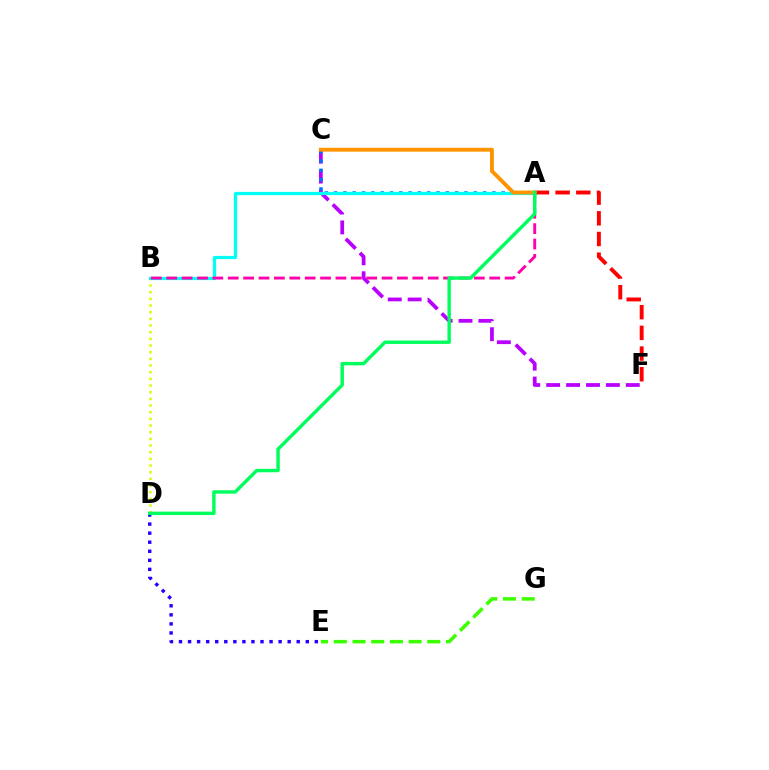{('C', 'F'): [{'color': '#b900ff', 'line_style': 'dashed', 'thickness': 2.7}], ('E', 'G'): [{'color': '#3dff00', 'line_style': 'dashed', 'thickness': 2.54}], ('A', 'C'): [{'color': '#0074ff', 'line_style': 'dotted', 'thickness': 2.53}, {'color': '#ff9400', 'line_style': 'solid', 'thickness': 2.79}], ('D', 'E'): [{'color': '#2500ff', 'line_style': 'dotted', 'thickness': 2.46}], ('B', 'D'): [{'color': '#d1ff00', 'line_style': 'dotted', 'thickness': 1.81}], ('A', 'B'): [{'color': '#00fff6', 'line_style': 'solid', 'thickness': 2.33}, {'color': '#ff00ac', 'line_style': 'dashed', 'thickness': 2.09}], ('A', 'F'): [{'color': '#ff0000', 'line_style': 'dashed', 'thickness': 2.81}], ('A', 'D'): [{'color': '#00ff5c', 'line_style': 'solid', 'thickness': 2.46}]}